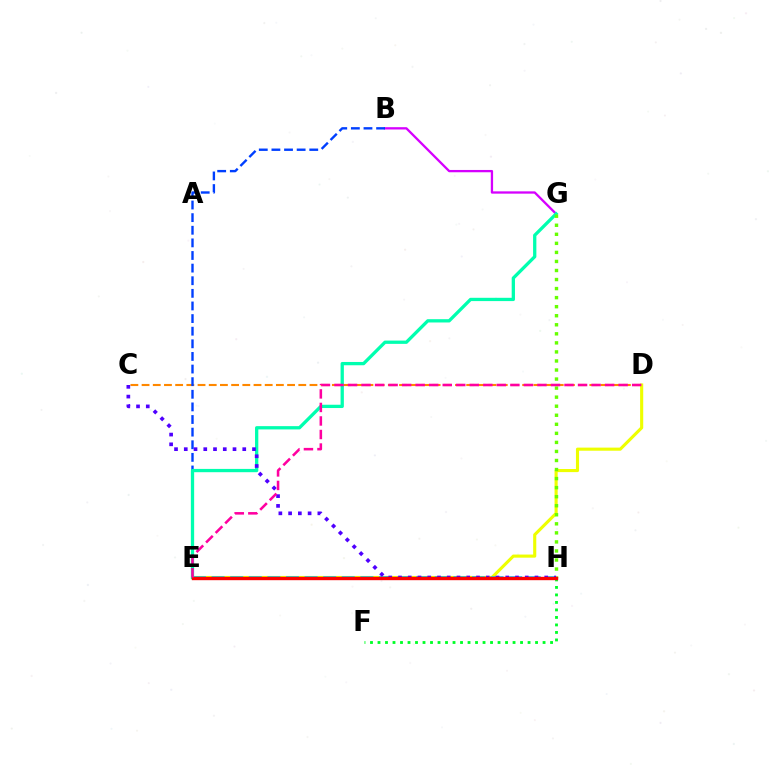{('B', 'G'): [{'color': '#d600ff', 'line_style': 'solid', 'thickness': 1.66}], ('C', 'D'): [{'color': '#ff8800', 'line_style': 'dashed', 'thickness': 1.52}], ('B', 'E'): [{'color': '#003fff', 'line_style': 'dashed', 'thickness': 1.71}], ('D', 'E'): [{'color': '#eeff00', 'line_style': 'solid', 'thickness': 2.24}, {'color': '#ff00a0', 'line_style': 'dashed', 'thickness': 1.84}], ('E', 'G'): [{'color': '#00ffaf', 'line_style': 'solid', 'thickness': 2.37}], ('G', 'H'): [{'color': '#66ff00', 'line_style': 'dotted', 'thickness': 2.46}], ('E', 'H'): [{'color': '#00c7ff', 'line_style': 'dashed', 'thickness': 2.53}, {'color': '#ff0000', 'line_style': 'solid', 'thickness': 2.43}], ('F', 'H'): [{'color': '#00ff27', 'line_style': 'dotted', 'thickness': 2.04}], ('C', 'H'): [{'color': '#4f00ff', 'line_style': 'dotted', 'thickness': 2.65}]}